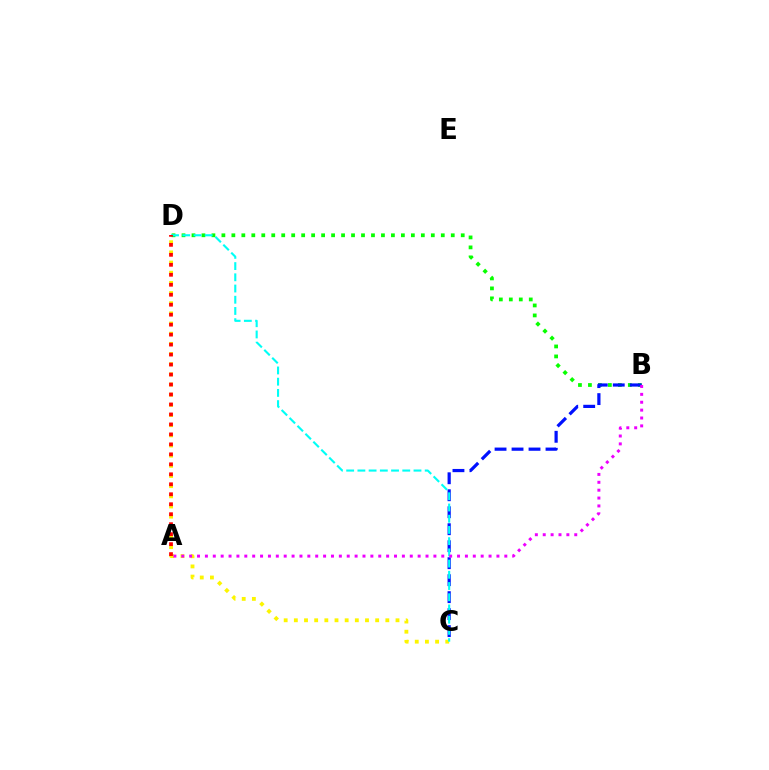{('B', 'D'): [{'color': '#08ff00', 'line_style': 'dotted', 'thickness': 2.71}], ('C', 'D'): [{'color': '#fcf500', 'line_style': 'dotted', 'thickness': 2.76}, {'color': '#00fff6', 'line_style': 'dashed', 'thickness': 1.52}], ('B', 'C'): [{'color': '#0010ff', 'line_style': 'dashed', 'thickness': 2.31}], ('A', 'D'): [{'color': '#ff0000', 'line_style': 'dotted', 'thickness': 2.71}], ('A', 'B'): [{'color': '#ee00ff', 'line_style': 'dotted', 'thickness': 2.14}]}